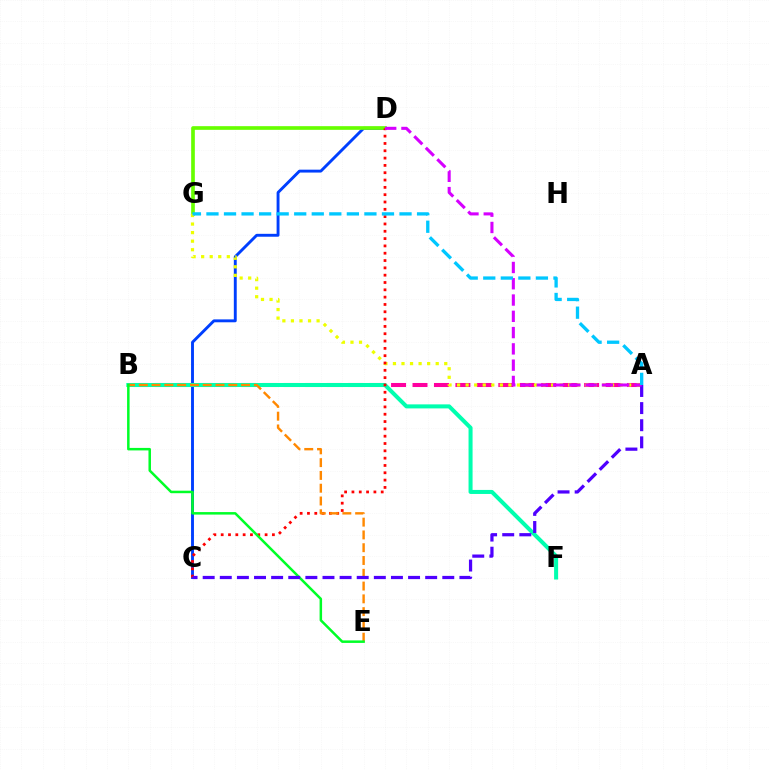{('A', 'B'): [{'color': '#ff00a0', 'line_style': 'dashed', 'thickness': 2.91}], ('C', 'D'): [{'color': '#003fff', 'line_style': 'solid', 'thickness': 2.08}, {'color': '#ff0000', 'line_style': 'dotted', 'thickness': 1.99}], ('D', 'G'): [{'color': '#66ff00', 'line_style': 'solid', 'thickness': 2.65}], ('A', 'G'): [{'color': '#eeff00', 'line_style': 'dotted', 'thickness': 2.32}, {'color': '#00c7ff', 'line_style': 'dashed', 'thickness': 2.38}], ('B', 'F'): [{'color': '#00ffaf', 'line_style': 'solid', 'thickness': 2.9}], ('B', 'E'): [{'color': '#ff8800', 'line_style': 'dashed', 'thickness': 1.74}, {'color': '#00ff27', 'line_style': 'solid', 'thickness': 1.8}], ('A', 'C'): [{'color': '#4f00ff', 'line_style': 'dashed', 'thickness': 2.33}], ('A', 'D'): [{'color': '#d600ff', 'line_style': 'dashed', 'thickness': 2.21}]}